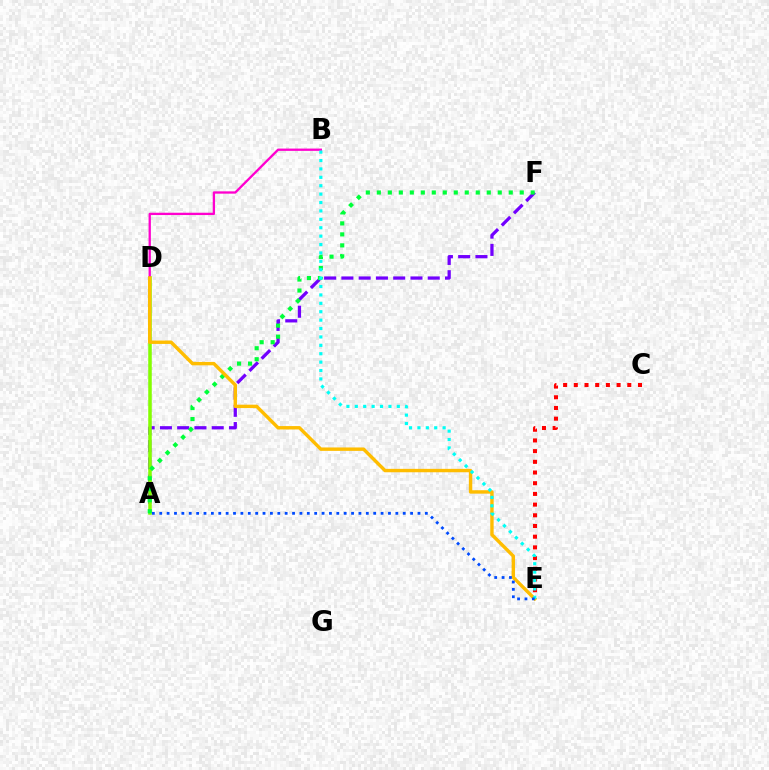{('A', 'F'): [{'color': '#7200ff', 'line_style': 'dashed', 'thickness': 2.35}, {'color': '#00ff39', 'line_style': 'dotted', 'thickness': 2.99}], ('A', 'D'): [{'color': '#84ff00', 'line_style': 'solid', 'thickness': 2.54}], ('B', 'D'): [{'color': '#ff00cf', 'line_style': 'solid', 'thickness': 1.66}], ('D', 'E'): [{'color': '#ffbd00', 'line_style': 'solid', 'thickness': 2.46}], ('C', 'E'): [{'color': '#ff0000', 'line_style': 'dotted', 'thickness': 2.91}], ('B', 'E'): [{'color': '#00fff6', 'line_style': 'dotted', 'thickness': 2.28}], ('A', 'E'): [{'color': '#004bff', 'line_style': 'dotted', 'thickness': 2.0}]}